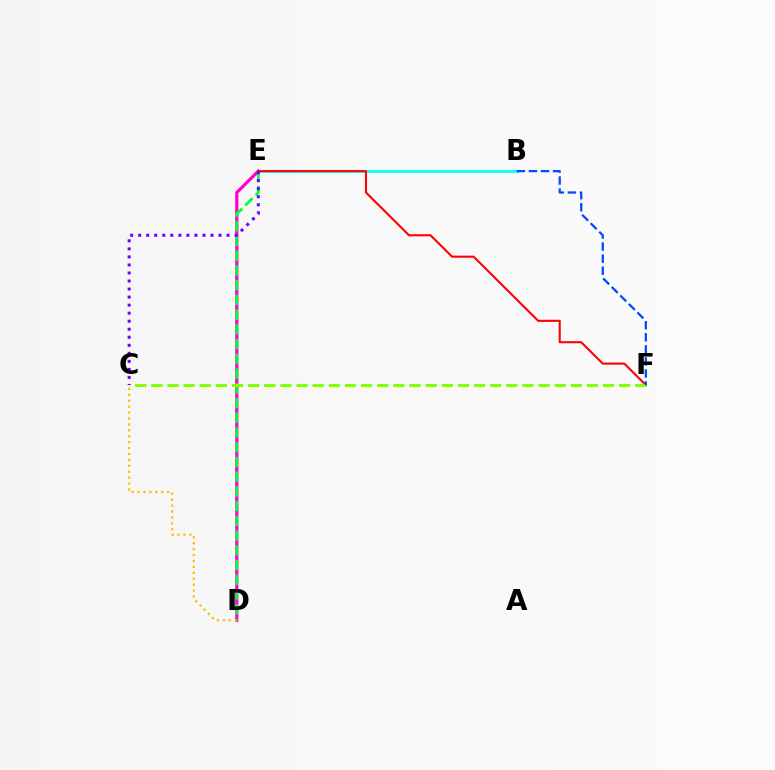{('D', 'E'): [{'color': '#ff00cf', 'line_style': 'solid', 'thickness': 2.31}, {'color': '#00ff39', 'line_style': 'dashed', 'thickness': 2.0}], ('B', 'E'): [{'color': '#00fff6', 'line_style': 'solid', 'thickness': 1.96}], ('C', 'D'): [{'color': '#ffbd00', 'line_style': 'dotted', 'thickness': 1.61}], ('E', 'F'): [{'color': '#ff0000', 'line_style': 'solid', 'thickness': 1.5}], ('C', 'F'): [{'color': '#84ff00', 'line_style': 'dashed', 'thickness': 2.19}], ('C', 'E'): [{'color': '#7200ff', 'line_style': 'dotted', 'thickness': 2.18}], ('B', 'F'): [{'color': '#004bff', 'line_style': 'dashed', 'thickness': 1.64}]}